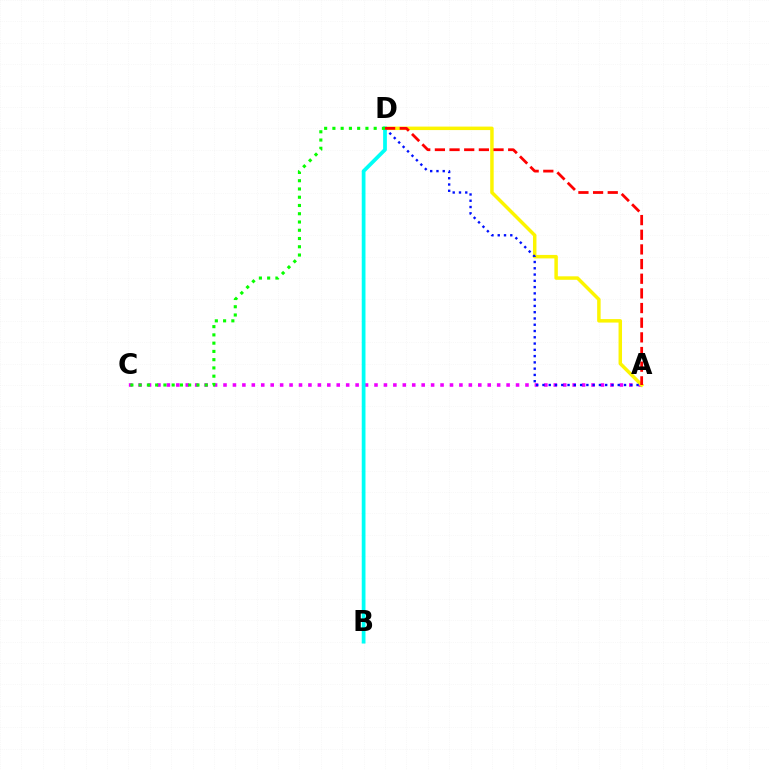{('A', 'C'): [{'color': '#ee00ff', 'line_style': 'dotted', 'thickness': 2.56}], ('A', 'D'): [{'color': '#fcf500', 'line_style': 'solid', 'thickness': 2.5}, {'color': '#0010ff', 'line_style': 'dotted', 'thickness': 1.7}, {'color': '#ff0000', 'line_style': 'dashed', 'thickness': 1.99}], ('B', 'D'): [{'color': '#00fff6', 'line_style': 'solid', 'thickness': 2.69}], ('C', 'D'): [{'color': '#08ff00', 'line_style': 'dotted', 'thickness': 2.24}]}